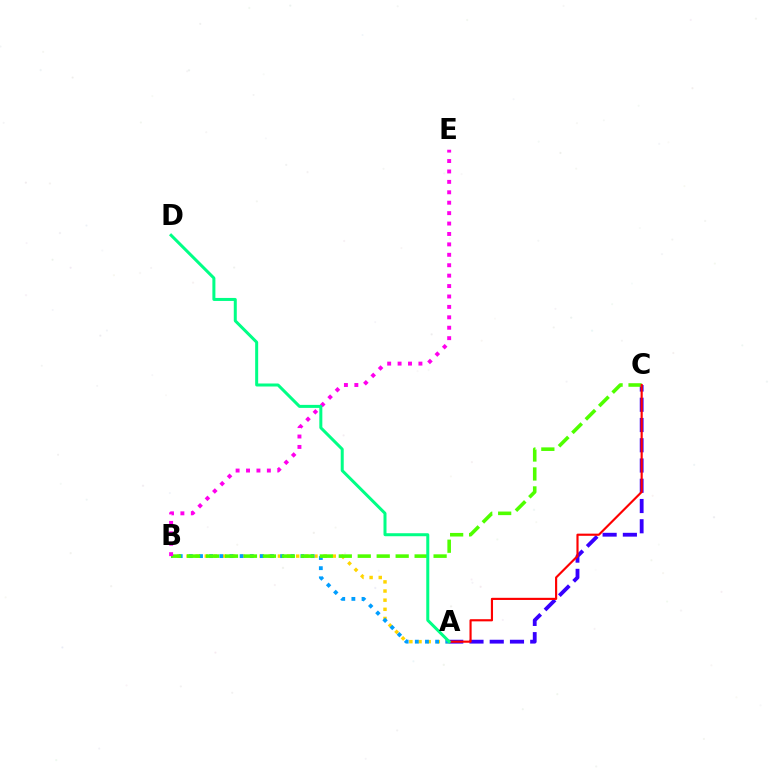{('A', 'B'): [{'color': '#ffd500', 'line_style': 'dotted', 'thickness': 2.48}, {'color': '#009eff', 'line_style': 'dotted', 'thickness': 2.76}], ('A', 'C'): [{'color': '#3700ff', 'line_style': 'dashed', 'thickness': 2.75}, {'color': '#ff0000', 'line_style': 'solid', 'thickness': 1.55}], ('B', 'C'): [{'color': '#4fff00', 'line_style': 'dashed', 'thickness': 2.58}], ('B', 'E'): [{'color': '#ff00ed', 'line_style': 'dotted', 'thickness': 2.83}], ('A', 'D'): [{'color': '#00ff86', 'line_style': 'solid', 'thickness': 2.17}]}